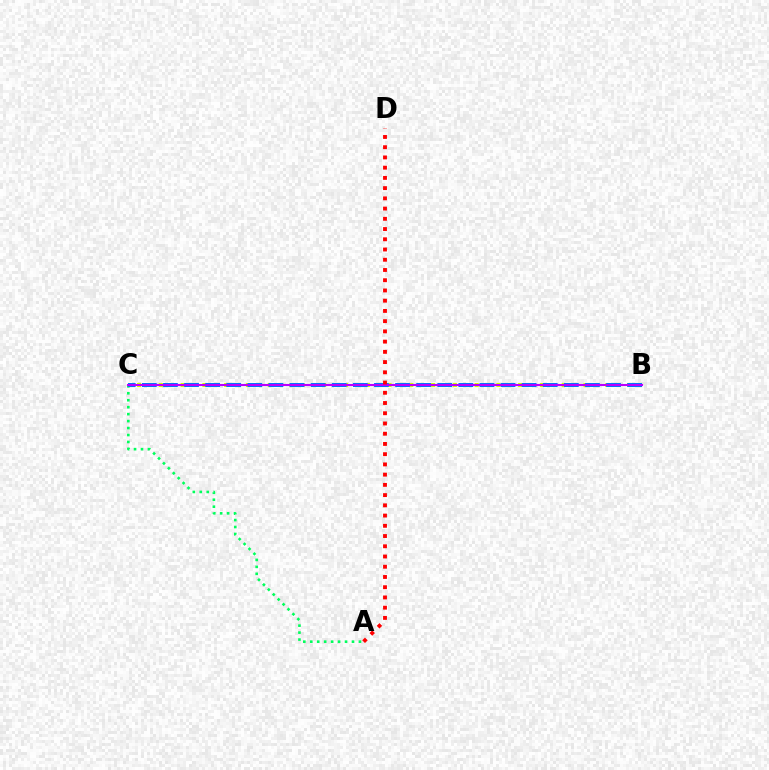{('B', 'C'): [{'color': '#d1ff00', 'line_style': 'dotted', 'thickness': 2.96}, {'color': '#0074ff', 'line_style': 'dashed', 'thickness': 2.87}, {'color': '#b900ff', 'line_style': 'solid', 'thickness': 1.52}], ('A', 'C'): [{'color': '#00ff5c', 'line_style': 'dotted', 'thickness': 1.89}], ('A', 'D'): [{'color': '#ff0000', 'line_style': 'dotted', 'thickness': 2.78}]}